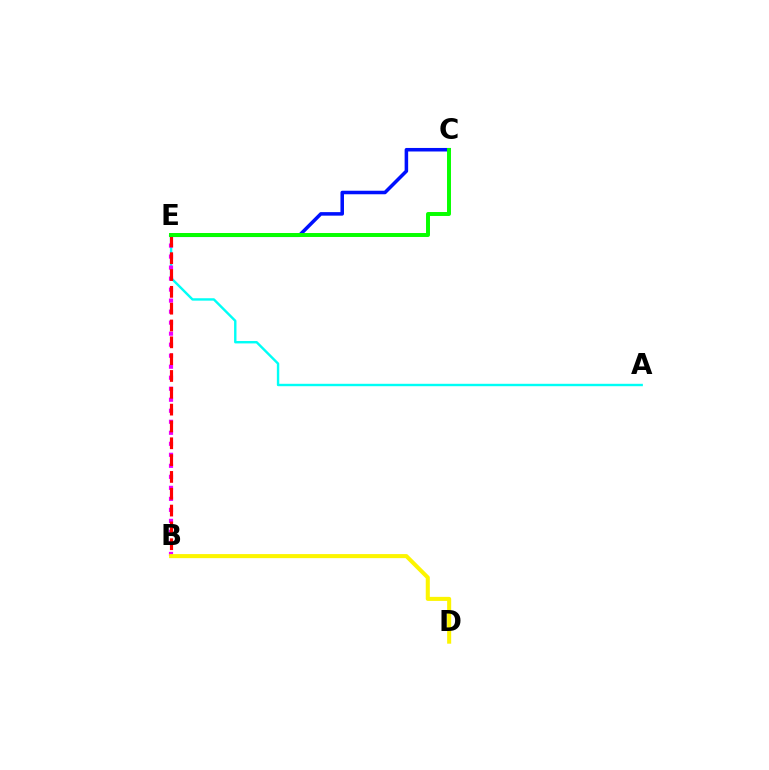{('A', 'E'): [{'color': '#00fff6', 'line_style': 'solid', 'thickness': 1.73}], ('B', 'E'): [{'color': '#ee00ff', 'line_style': 'dotted', 'thickness': 2.99}, {'color': '#ff0000', 'line_style': 'dashed', 'thickness': 2.29}], ('B', 'D'): [{'color': '#fcf500', 'line_style': 'solid', 'thickness': 2.91}], ('C', 'E'): [{'color': '#0010ff', 'line_style': 'solid', 'thickness': 2.54}, {'color': '#08ff00', 'line_style': 'solid', 'thickness': 2.85}]}